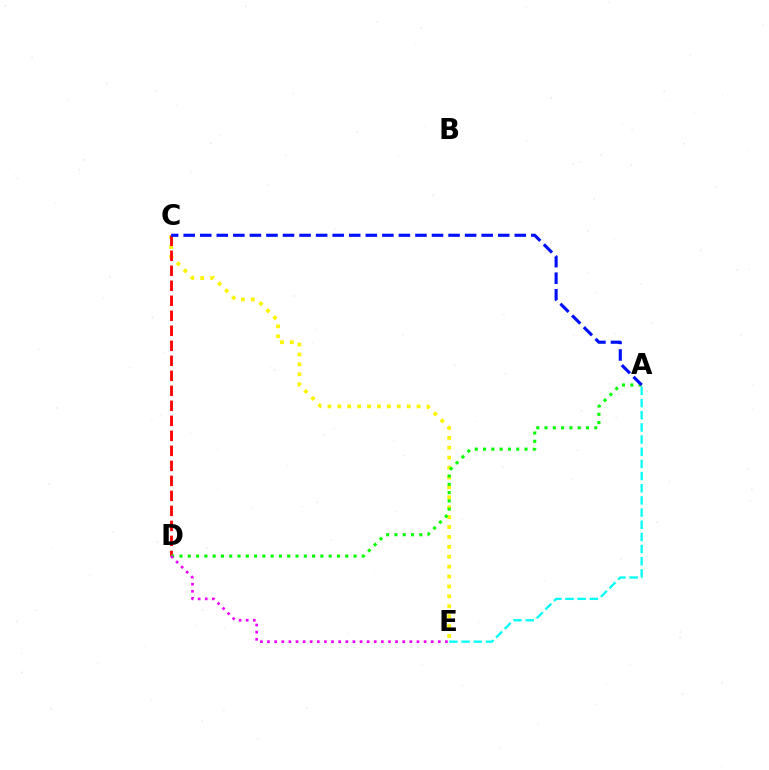{('C', 'E'): [{'color': '#fcf500', 'line_style': 'dotted', 'thickness': 2.69}], ('C', 'D'): [{'color': '#ff0000', 'line_style': 'dashed', 'thickness': 2.04}], ('A', 'D'): [{'color': '#08ff00', 'line_style': 'dotted', 'thickness': 2.25}], ('A', 'C'): [{'color': '#0010ff', 'line_style': 'dashed', 'thickness': 2.25}], ('D', 'E'): [{'color': '#ee00ff', 'line_style': 'dotted', 'thickness': 1.93}], ('A', 'E'): [{'color': '#00fff6', 'line_style': 'dashed', 'thickness': 1.65}]}